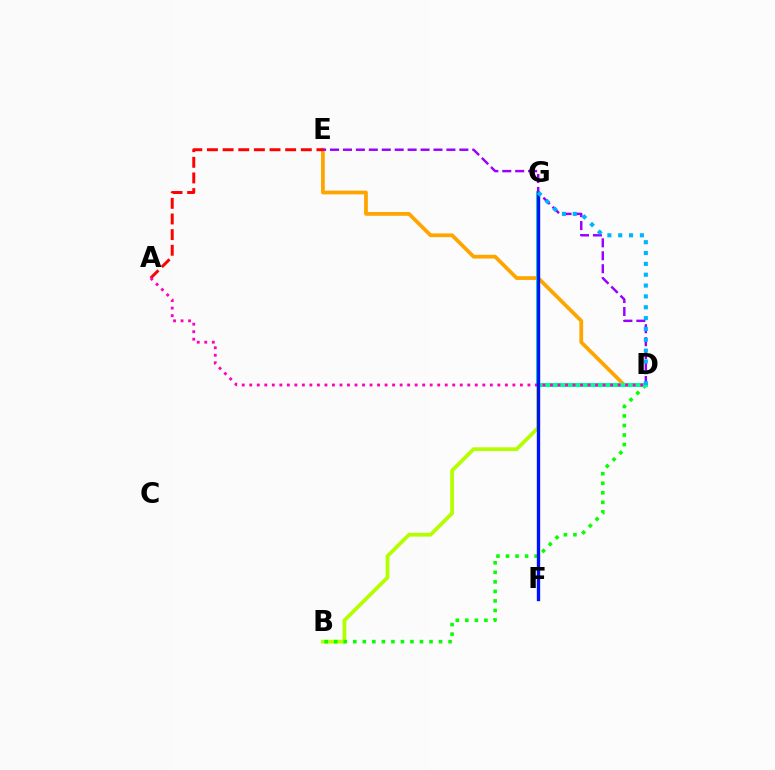{('D', 'E'): [{'color': '#ffa500', 'line_style': 'solid', 'thickness': 2.71}, {'color': '#9b00ff', 'line_style': 'dashed', 'thickness': 1.76}], ('B', 'G'): [{'color': '#b3ff00', 'line_style': 'solid', 'thickness': 2.7}], ('B', 'D'): [{'color': '#08ff00', 'line_style': 'dotted', 'thickness': 2.59}], ('A', 'E'): [{'color': '#ff0000', 'line_style': 'dashed', 'thickness': 2.12}], ('D', 'G'): [{'color': '#00ff9d', 'line_style': 'solid', 'thickness': 2.91}, {'color': '#00b5ff', 'line_style': 'dotted', 'thickness': 2.95}], ('A', 'D'): [{'color': '#ff00bd', 'line_style': 'dotted', 'thickness': 2.04}], ('F', 'G'): [{'color': '#0010ff', 'line_style': 'solid', 'thickness': 2.41}]}